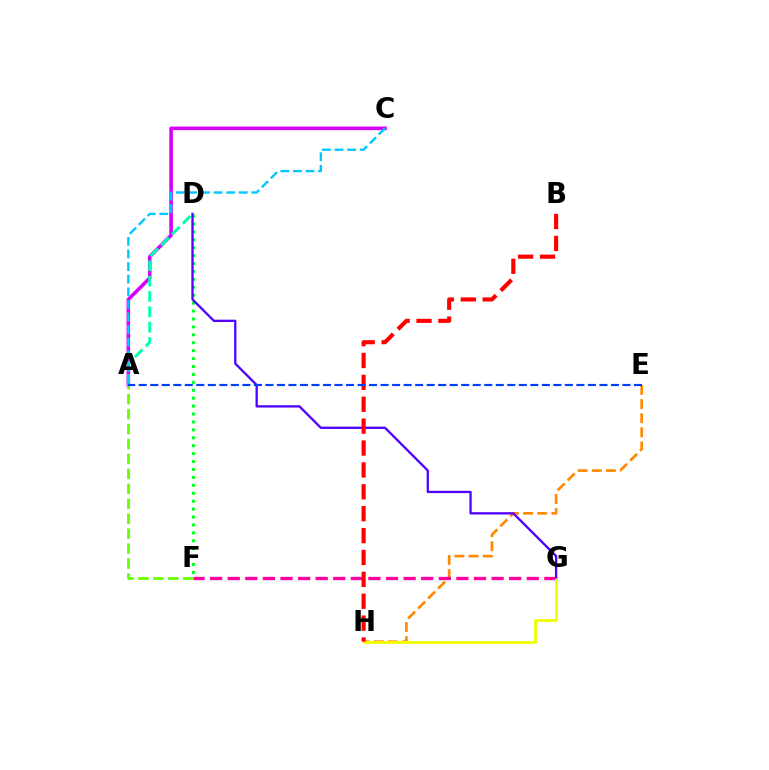{('E', 'H'): [{'color': '#ff8800', 'line_style': 'dashed', 'thickness': 1.92}], ('A', 'C'): [{'color': '#d600ff', 'line_style': 'solid', 'thickness': 2.58}, {'color': '#00c7ff', 'line_style': 'dashed', 'thickness': 1.71}], ('F', 'G'): [{'color': '#ff00a0', 'line_style': 'dashed', 'thickness': 2.39}], ('A', 'D'): [{'color': '#00ffaf', 'line_style': 'dashed', 'thickness': 2.08}], ('D', 'F'): [{'color': '#00ff27', 'line_style': 'dotted', 'thickness': 2.15}], ('G', 'H'): [{'color': '#eeff00', 'line_style': 'solid', 'thickness': 2.04}], ('D', 'G'): [{'color': '#4f00ff', 'line_style': 'solid', 'thickness': 1.66}], ('A', 'F'): [{'color': '#66ff00', 'line_style': 'dashed', 'thickness': 2.03}], ('B', 'H'): [{'color': '#ff0000', 'line_style': 'dashed', 'thickness': 2.97}], ('A', 'E'): [{'color': '#003fff', 'line_style': 'dashed', 'thickness': 1.56}]}